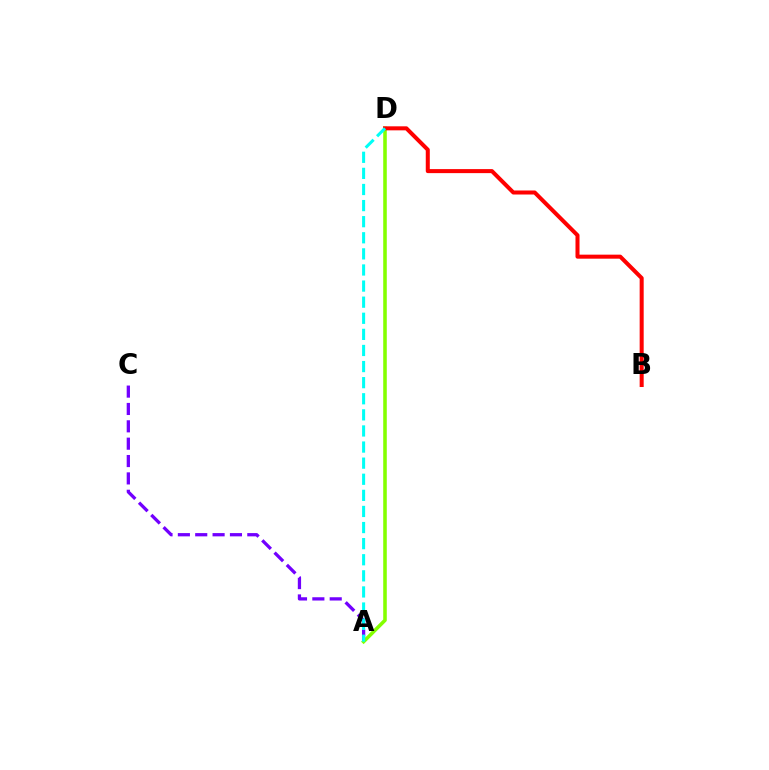{('A', 'C'): [{'color': '#7200ff', 'line_style': 'dashed', 'thickness': 2.36}], ('A', 'D'): [{'color': '#84ff00', 'line_style': 'solid', 'thickness': 2.56}, {'color': '#00fff6', 'line_style': 'dashed', 'thickness': 2.19}], ('B', 'D'): [{'color': '#ff0000', 'line_style': 'solid', 'thickness': 2.9}]}